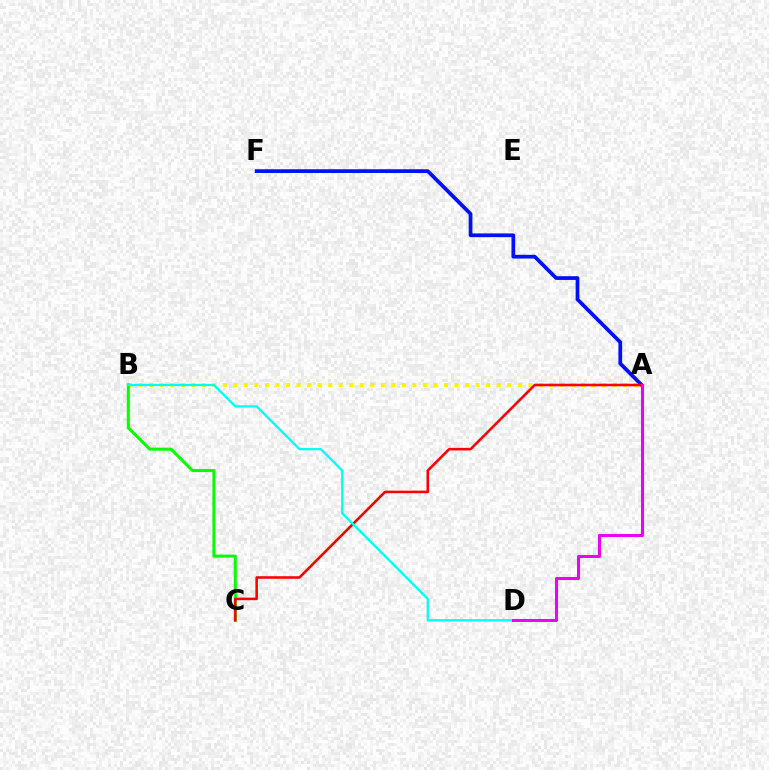{('A', 'F'): [{'color': '#0010ff', 'line_style': 'solid', 'thickness': 2.69}], ('A', 'B'): [{'color': '#fcf500', 'line_style': 'dotted', 'thickness': 2.86}], ('B', 'C'): [{'color': '#08ff00', 'line_style': 'solid', 'thickness': 2.18}], ('A', 'C'): [{'color': '#ff0000', 'line_style': 'solid', 'thickness': 1.85}], ('B', 'D'): [{'color': '#00fff6', 'line_style': 'solid', 'thickness': 1.62}], ('A', 'D'): [{'color': '#ee00ff', 'line_style': 'solid', 'thickness': 2.18}]}